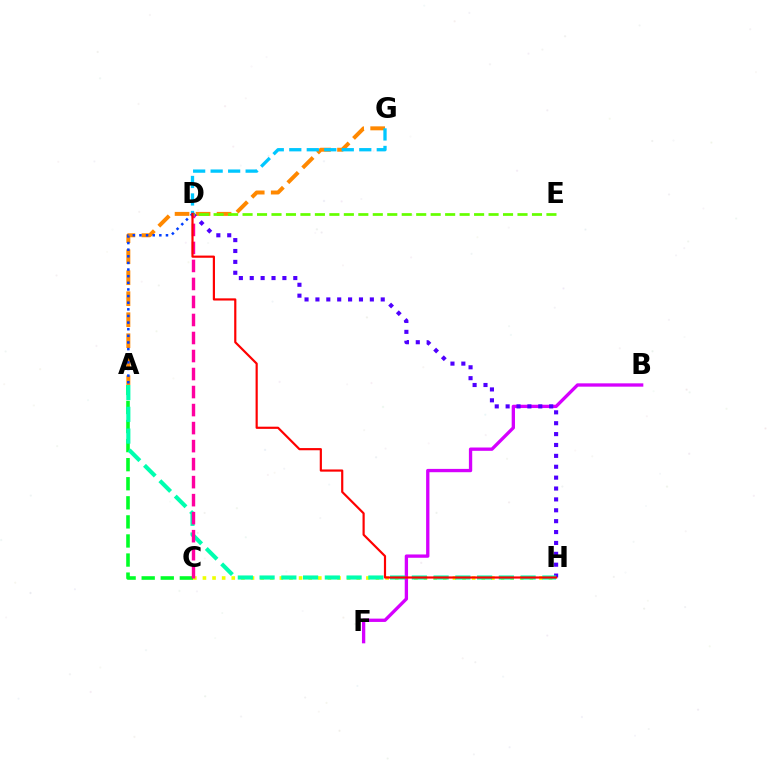{('A', 'G'): [{'color': '#ff8800', 'line_style': 'dashed', 'thickness': 2.85}], ('C', 'H'): [{'color': '#eeff00', 'line_style': 'dotted', 'thickness': 2.61}], ('B', 'F'): [{'color': '#d600ff', 'line_style': 'solid', 'thickness': 2.39}], ('D', 'G'): [{'color': '#00c7ff', 'line_style': 'dashed', 'thickness': 2.38}], ('A', 'D'): [{'color': '#003fff', 'line_style': 'dotted', 'thickness': 1.8}], ('A', 'C'): [{'color': '#00ff27', 'line_style': 'dashed', 'thickness': 2.59}], ('D', 'H'): [{'color': '#4f00ff', 'line_style': 'dotted', 'thickness': 2.96}, {'color': '#ff0000', 'line_style': 'solid', 'thickness': 1.57}], ('A', 'H'): [{'color': '#00ffaf', 'line_style': 'dashed', 'thickness': 2.95}], ('C', 'D'): [{'color': '#ff00a0', 'line_style': 'dashed', 'thickness': 2.45}], ('D', 'E'): [{'color': '#66ff00', 'line_style': 'dashed', 'thickness': 1.97}]}